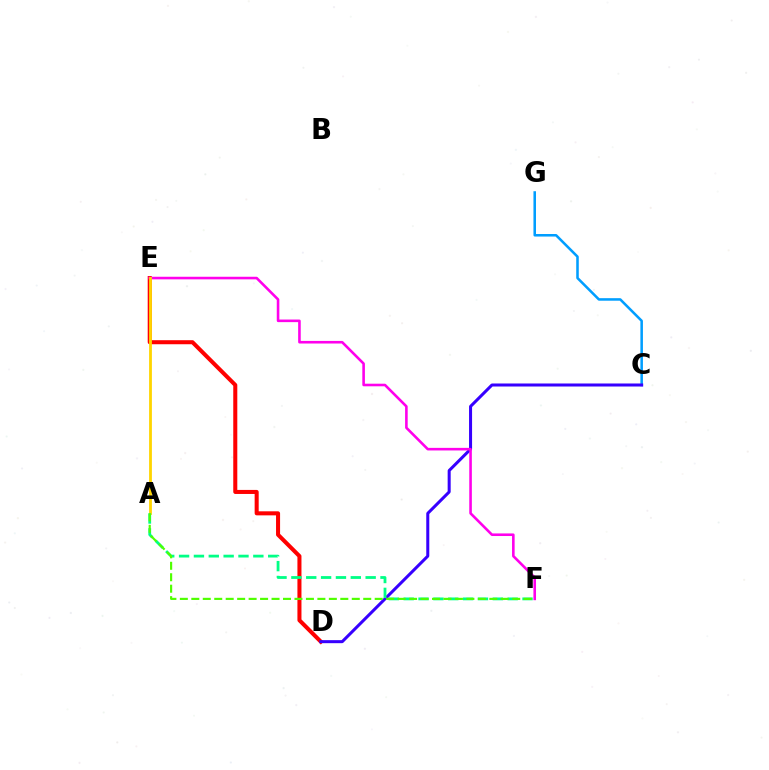{('D', 'E'): [{'color': '#ff0000', 'line_style': 'solid', 'thickness': 2.91}], ('C', 'G'): [{'color': '#009eff', 'line_style': 'solid', 'thickness': 1.83}], ('C', 'D'): [{'color': '#3700ff', 'line_style': 'solid', 'thickness': 2.18}], ('E', 'F'): [{'color': '#ff00ed', 'line_style': 'solid', 'thickness': 1.87}], ('A', 'E'): [{'color': '#ffd500', 'line_style': 'solid', 'thickness': 2.02}], ('A', 'F'): [{'color': '#00ff86', 'line_style': 'dashed', 'thickness': 2.02}, {'color': '#4fff00', 'line_style': 'dashed', 'thickness': 1.56}]}